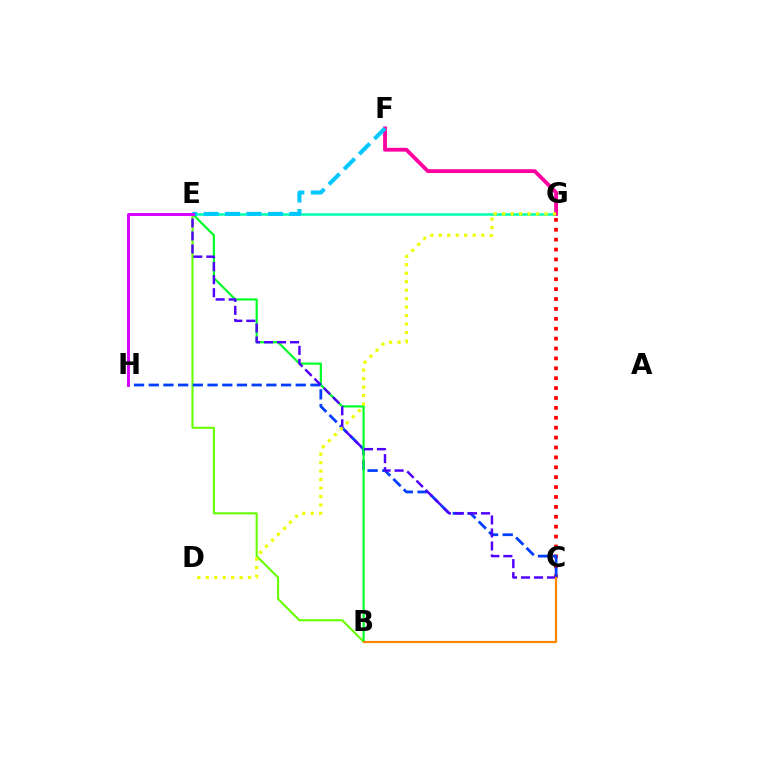{('B', 'E'): [{'color': '#66ff00', 'line_style': 'solid', 'thickness': 1.51}, {'color': '#00ff27', 'line_style': 'solid', 'thickness': 1.57}], ('C', 'G'): [{'color': '#ff0000', 'line_style': 'dotted', 'thickness': 2.69}], ('C', 'H'): [{'color': '#003fff', 'line_style': 'dashed', 'thickness': 2.0}], ('C', 'E'): [{'color': '#4f00ff', 'line_style': 'dashed', 'thickness': 1.77}], ('E', 'G'): [{'color': '#00ffaf', 'line_style': 'solid', 'thickness': 1.83}], ('F', 'G'): [{'color': '#ff00a0', 'line_style': 'solid', 'thickness': 2.74}], ('E', 'F'): [{'color': '#00c7ff', 'line_style': 'dashed', 'thickness': 2.91}], ('B', 'C'): [{'color': '#ff8800', 'line_style': 'solid', 'thickness': 1.58}], ('E', 'H'): [{'color': '#d600ff', 'line_style': 'solid', 'thickness': 2.08}], ('D', 'G'): [{'color': '#eeff00', 'line_style': 'dotted', 'thickness': 2.3}]}